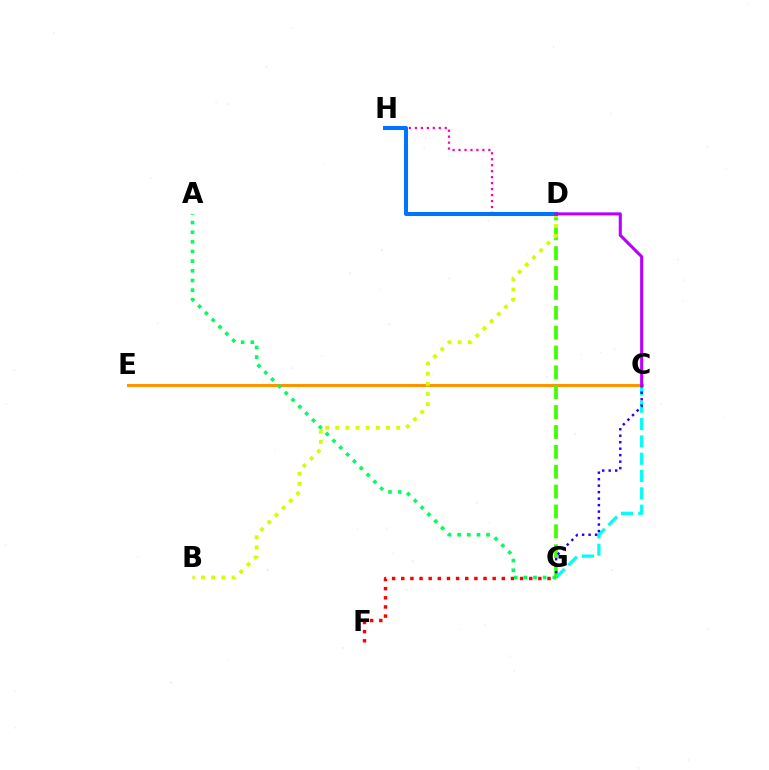{('C', 'G'): [{'color': '#00fff6', 'line_style': 'dashed', 'thickness': 2.35}, {'color': '#2500ff', 'line_style': 'dotted', 'thickness': 1.76}], ('C', 'E'): [{'color': '#ff9400', 'line_style': 'solid', 'thickness': 2.17}], ('F', 'G'): [{'color': '#ff0000', 'line_style': 'dotted', 'thickness': 2.48}], ('D', 'G'): [{'color': '#3dff00', 'line_style': 'dashed', 'thickness': 2.7}], ('A', 'G'): [{'color': '#00ff5c', 'line_style': 'dotted', 'thickness': 2.62}], ('D', 'H'): [{'color': '#ff00ac', 'line_style': 'dotted', 'thickness': 1.62}, {'color': '#0074ff', 'line_style': 'solid', 'thickness': 2.92}], ('B', 'D'): [{'color': '#d1ff00', 'line_style': 'dotted', 'thickness': 2.76}], ('C', 'D'): [{'color': '#b900ff', 'line_style': 'solid', 'thickness': 2.21}]}